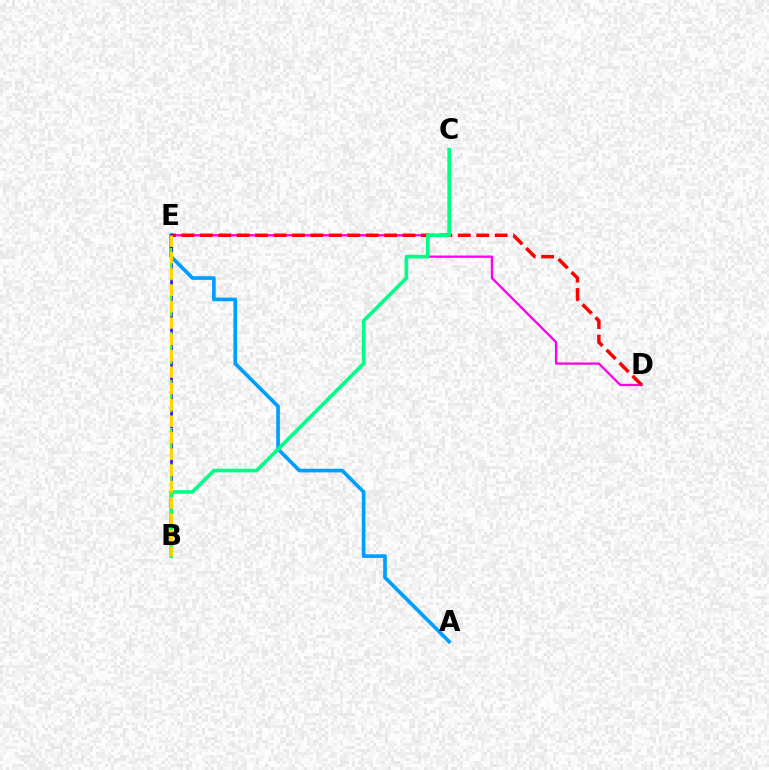{('A', 'E'): [{'color': '#009eff', 'line_style': 'solid', 'thickness': 2.64}], ('D', 'E'): [{'color': '#ff00ed', 'line_style': 'solid', 'thickness': 1.64}, {'color': '#ff0000', 'line_style': 'dashed', 'thickness': 2.5}], ('B', 'E'): [{'color': '#3700ff', 'line_style': 'solid', 'thickness': 1.86}, {'color': '#4fff00', 'line_style': 'dashed', 'thickness': 1.63}, {'color': '#ffd500', 'line_style': 'dashed', 'thickness': 2.22}], ('B', 'C'): [{'color': '#00ff86', 'line_style': 'solid', 'thickness': 2.63}]}